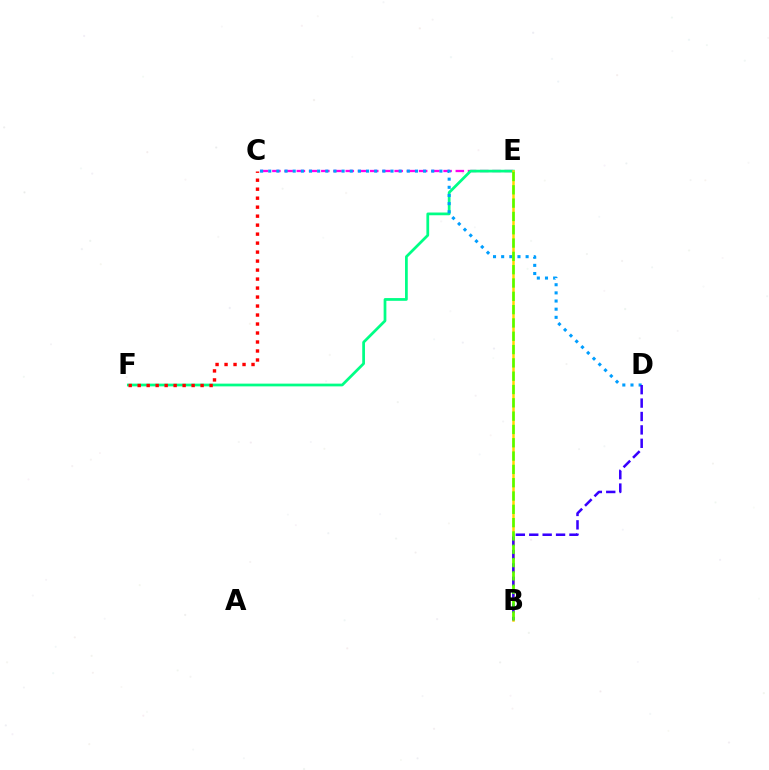{('C', 'E'): [{'color': '#ff00ed', 'line_style': 'dashed', 'thickness': 1.66}], ('E', 'F'): [{'color': '#00ff86', 'line_style': 'solid', 'thickness': 1.97}], ('C', 'D'): [{'color': '#009eff', 'line_style': 'dotted', 'thickness': 2.21}], ('B', 'E'): [{'color': '#ffd500', 'line_style': 'solid', 'thickness': 1.81}, {'color': '#4fff00', 'line_style': 'dashed', 'thickness': 1.81}], ('C', 'F'): [{'color': '#ff0000', 'line_style': 'dotted', 'thickness': 2.44}], ('B', 'D'): [{'color': '#3700ff', 'line_style': 'dashed', 'thickness': 1.82}]}